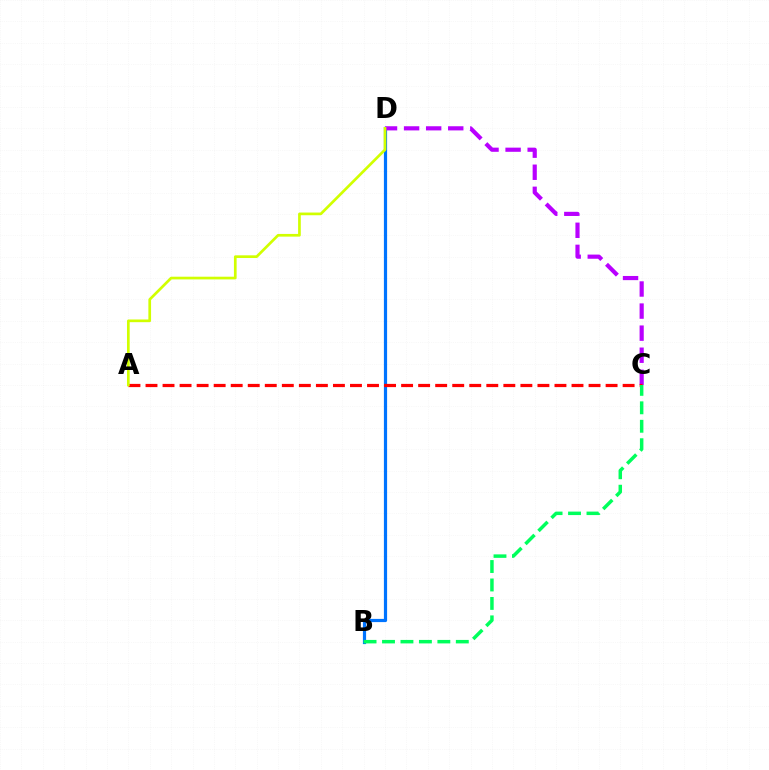{('B', 'D'): [{'color': '#0074ff', 'line_style': 'solid', 'thickness': 2.3}], ('C', 'D'): [{'color': '#b900ff', 'line_style': 'dashed', 'thickness': 3.0}], ('A', 'C'): [{'color': '#ff0000', 'line_style': 'dashed', 'thickness': 2.31}], ('B', 'C'): [{'color': '#00ff5c', 'line_style': 'dashed', 'thickness': 2.51}], ('A', 'D'): [{'color': '#d1ff00', 'line_style': 'solid', 'thickness': 1.94}]}